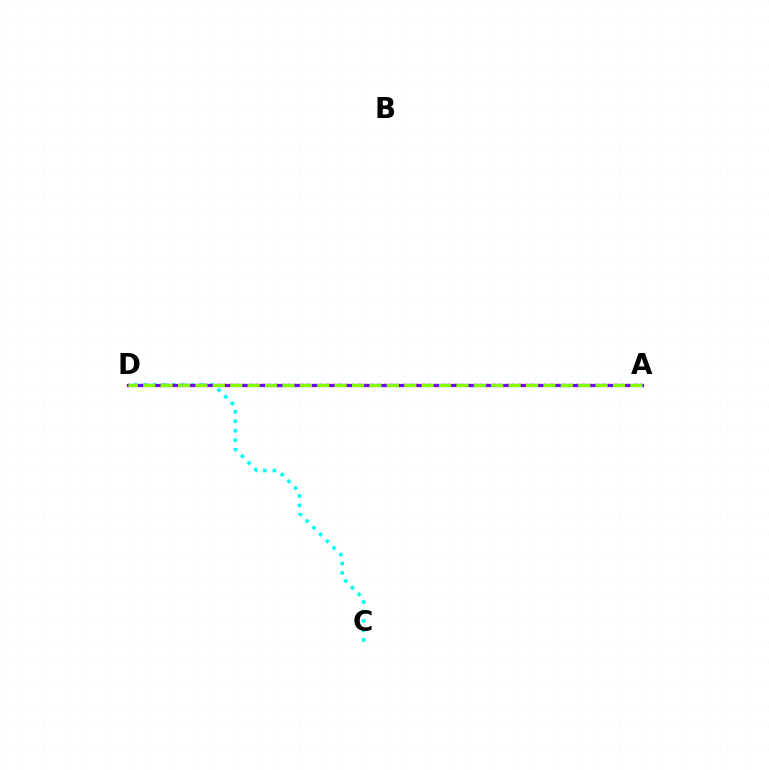{('A', 'D'): [{'color': '#ff0000', 'line_style': 'dotted', 'thickness': 1.74}, {'color': '#7200ff', 'line_style': 'solid', 'thickness': 2.31}, {'color': '#84ff00', 'line_style': 'dashed', 'thickness': 2.36}], ('C', 'D'): [{'color': '#00fff6', 'line_style': 'dotted', 'thickness': 2.57}]}